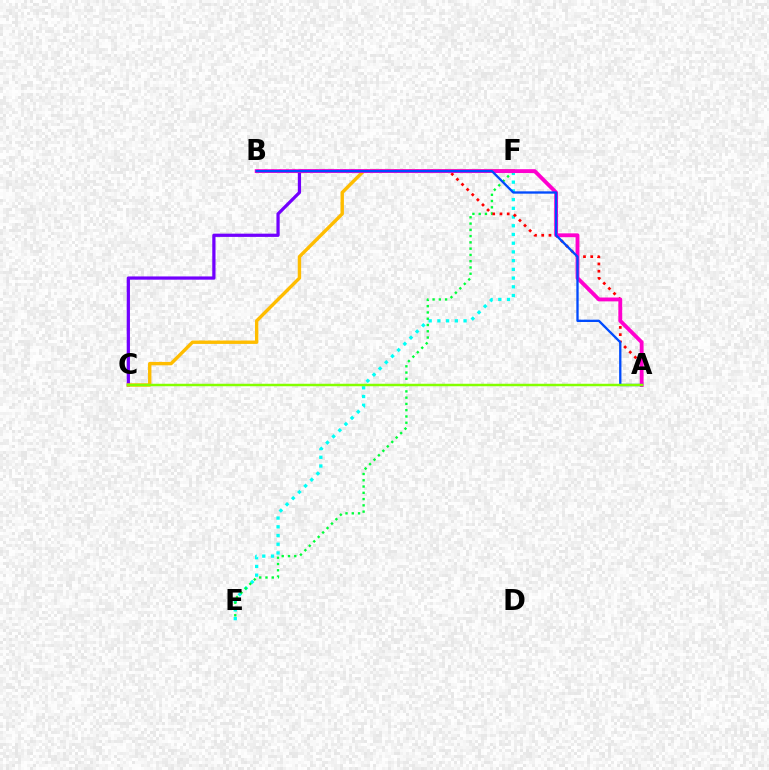{('C', 'F'): [{'color': '#7200ff', 'line_style': 'solid', 'thickness': 2.33}, {'color': '#ffbd00', 'line_style': 'solid', 'thickness': 2.44}], ('E', 'F'): [{'color': '#00fff6', 'line_style': 'dotted', 'thickness': 2.37}, {'color': '#00ff39', 'line_style': 'dotted', 'thickness': 1.7}], ('A', 'B'): [{'color': '#ff0000', 'line_style': 'dotted', 'thickness': 1.96}, {'color': '#ff00cf', 'line_style': 'solid', 'thickness': 2.77}, {'color': '#004bff', 'line_style': 'solid', 'thickness': 1.67}], ('A', 'C'): [{'color': '#84ff00', 'line_style': 'solid', 'thickness': 1.78}]}